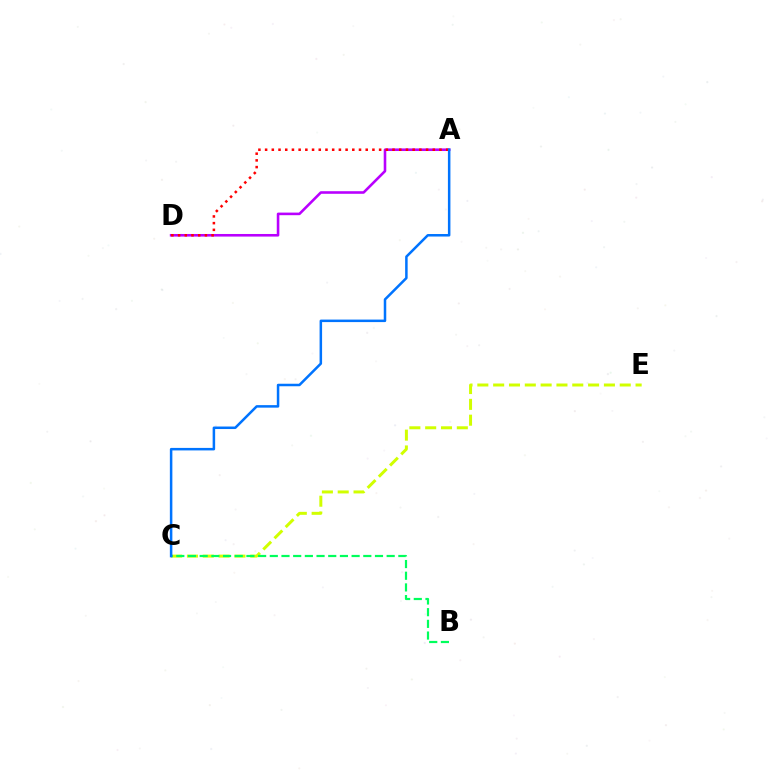{('C', 'E'): [{'color': '#d1ff00', 'line_style': 'dashed', 'thickness': 2.15}], ('A', 'D'): [{'color': '#b900ff', 'line_style': 'solid', 'thickness': 1.86}, {'color': '#ff0000', 'line_style': 'dotted', 'thickness': 1.82}], ('B', 'C'): [{'color': '#00ff5c', 'line_style': 'dashed', 'thickness': 1.59}], ('A', 'C'): [{'color': '#0074ff', 'line_style': 'solid', 'thickness': 1.81}]}